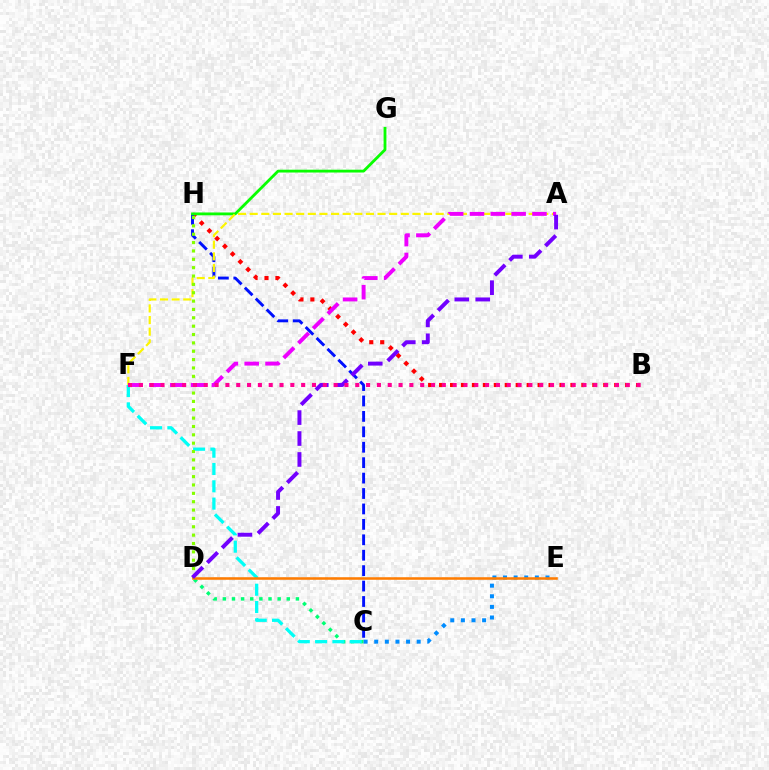{('C', 'D'): [{'color': '#00ff74', 'line_style': 'dotted', 'thickness': 2.48}], ('B', 'H'): [{'color': '#ff0000', 'line_style': 'dotted', 'thickness': 2.97}], ('C', 'H'): [{'color': '#0010ff', 'line_style': 'dashed', 'thickness': 2.1}], ('G', 'H'): [{'color': '#08ff00', 'line_style': 'solid', 'thickness': 2.03}], ('C', 'E'): [{'color': '#008cff', 'line_style': 'dotted', 'thickness': 2.88}], ('A', 'F'): [{'color': '#fcf500', 'line_style': 'dashed', 'thickness': 1.58}, {'color': '#ee00ff', 'line_style': 'dashed', 'thickness': 2.83}], ('C', 'F'): [{'color': '#00fff6', 'line_style': 'dashed', 'thickness': 2.35}], ('D', 'H'): [{'color': '#84ff00', 'line_style': 'dotted', 'thickness': 2.27}], ('D', 'E'): [{'color': '#ff7c00', 'line_style': 'solid', 'thickness': 1.83}], ('A', 'D'): [{'color': '#7200ff', 'line_style': 'dashed', 'thickness': 2.85}], ('B', 'F'): [{'color': '#ff0094', 'line_style': 'dotted', 'thickness': 2.94}]}